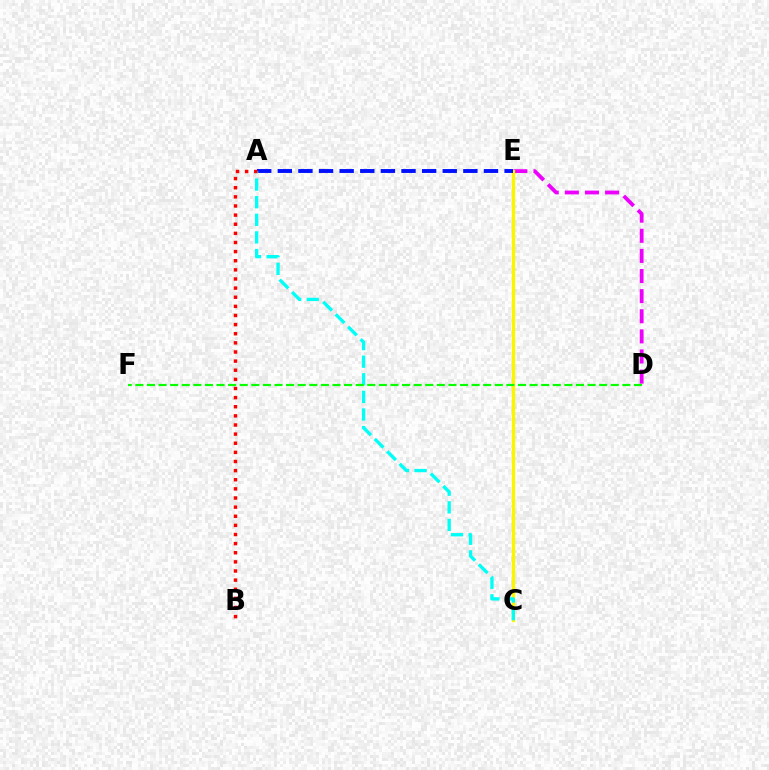{('D', 'E'): [{'color': '#ee00ff', 'line_style': 'dashed', 'thickness': 2.73}], ('C', 'E'): [{'color': '#fcf500', 'line_style': 'solid', 'thickness': 2.42}], ('A', 'E'): [{'color': '#0010ff', 'line_style': 'dashed', 'thickness': 2.8}], ('A', 'C'): [{'color': '#00fff6', 'line_style': 'dashed', 'thickness': 2.39}], ('A', 'B'): [{'color': '#ff0000', 'line_style': 'dotted', 'thickness': 2.48}], ('D', 'F'): [{'color': '#08ff00', 'line_style': 'dashed', 'thickness': 1.58}]}